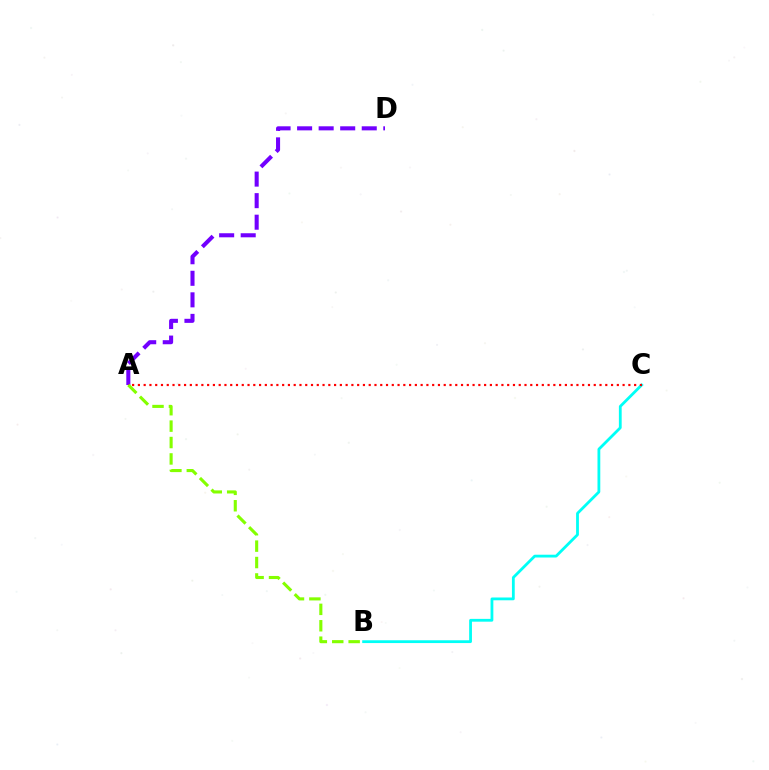{('A', 'D'): [{'color': '#7200ff', 'line_style': 'dashed', 'thickness': 2.93}], ('B', 'C'): [{'color': '#00fff6', 'line_style': 'solid', 'thickness': 2.01}], ('A', 'C'): [{'color': '#ff0000', 'line_style': 'dotted', 'thickness': 1.57}], ('A', 'B'): [{'color': '#84ff00', 'line_style': 'dashed', 'thickness': 2.23}]}